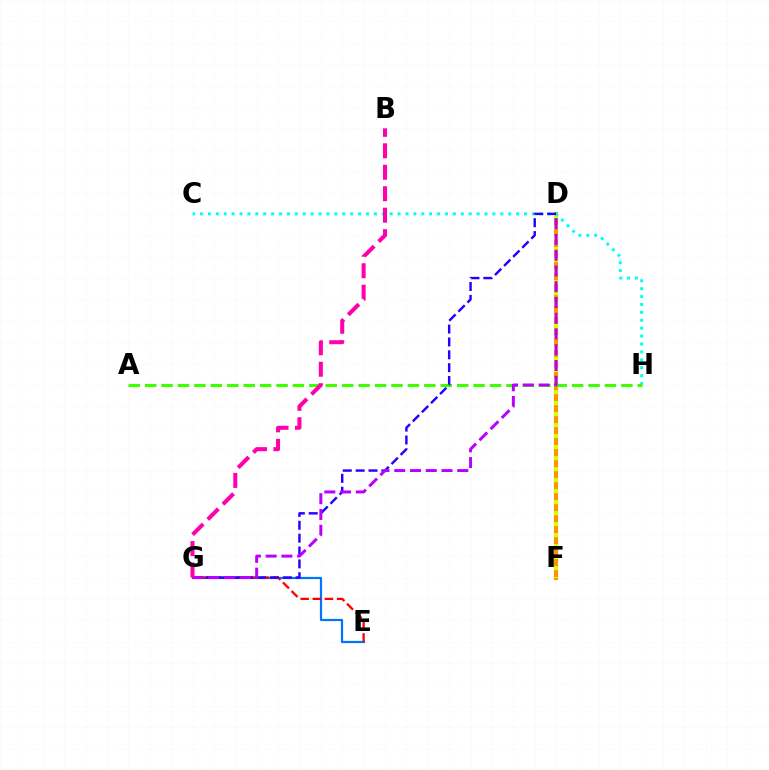{('D', 'F'): [{'color': '#00ff5c', 'line_style': 'dotted', 'thickness': 2.3}, {'color': '#ff9400', 'line_style': 'solid', 'thickness': 2.95}, {'color': '#d1ff00', 'line_style': 'dotted', 'thickness': 2.99}], ('E', 'G'): [{'color': '#0074ff', 'line_style': 'solid', 'thickness': 1.58}, {'color': '#ff0000', 'line_style': 'dashed', 'thickness': 1.65}], ('C', 'H'): [{'color': '#00fff6', 'line_style': 'dotted', 'thickness': 2.15}], ('A', 'H'): [{'color': '#3dff00', 'line_style': 'dashed', 'thickness': 2.23}], ('D', 'G'): [{'color': '#2500ff', 'line_style': 'dashed', 'thickness': 1.75}, {'color': '#b900ff', 'line_style': 'dashed', 'thickness': 2.14}], ('B', 'G'): [{'color': '#ff00ac', 'line_style': 'dashed', 'thickness': 2.92}]}